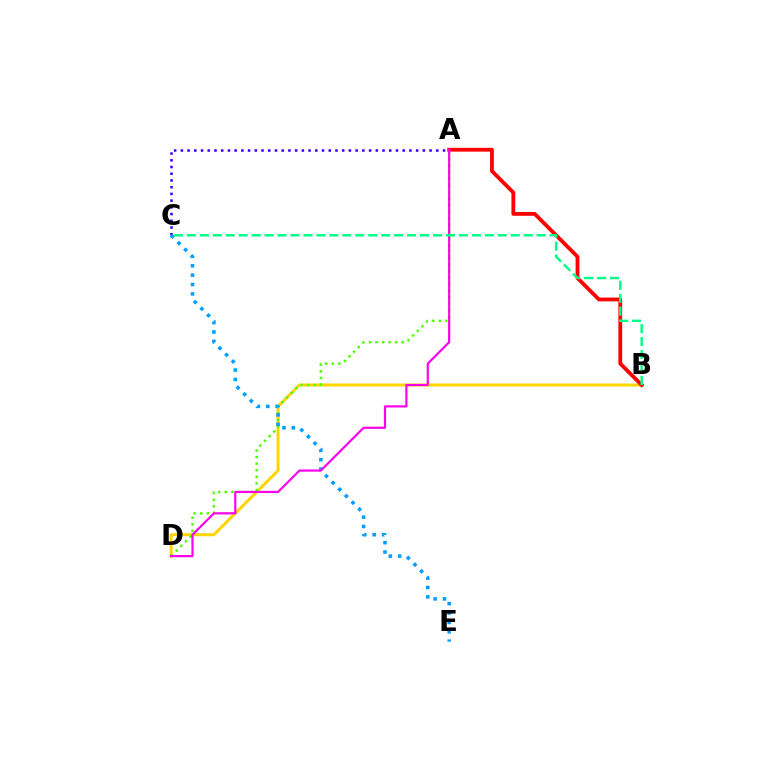{('B', 'D'): [{'color': '#ffd500', 'line_style': 'solid', 'thickness': 2.15}], ('A', 'D'): [{'color': '#4fff00', 'line_style': 'dotted', 'thickness': 1.78}, {'color': '#ff00ed', 'line_style': 'solid', 'thickness': 1.58}], ('A', 'C'): [{'color': '#3700ff', 'line_style': 'dotted', 'thickness': 1.83}], ('A', 'B'): [{'color': '#ff0000', 'line_style': 'solid', 'thickness': 2.74}], ('C', 'E'): [{'color': '#009eff', 'line_style': 'dotted', 'thickness': 2.55}], ('B', 'C'): [{'color': '#00ff86', 'line_style': 'dashed', 'thickness': 1.76}]}